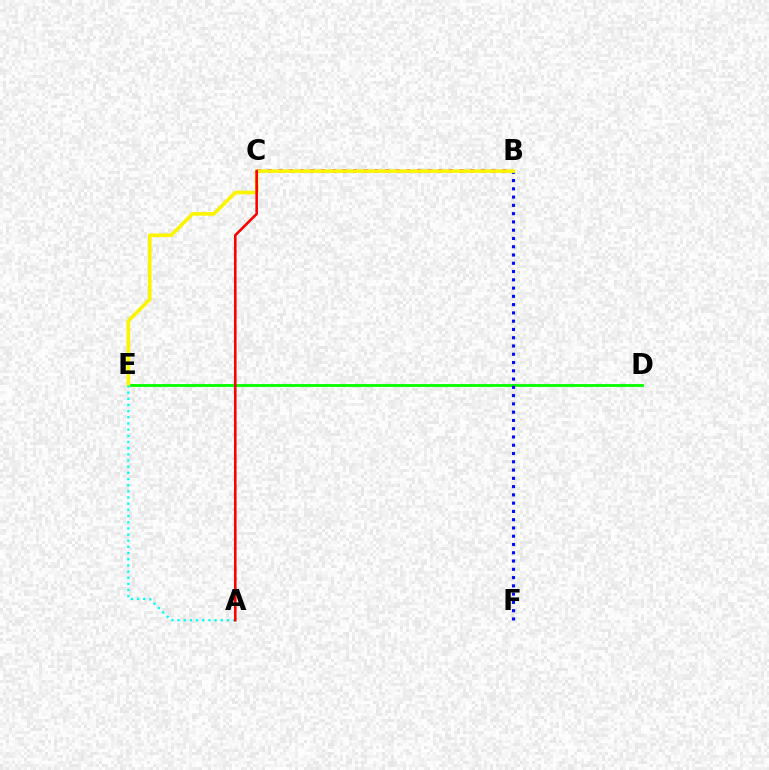{('D', 'E'): [{'color': '#08ff00', 'line_style': 'solid', 'thickness': 2.05}], ('B', 'C'): [{'color': '#ee00ff', 'line_style': 'dotted', 'thickness': 2.9}], ('B', 'F'): [{'color': '#0010ff', 'line_style': 'dotted', 'thickness': 2.25}], ('B', 'E'): [{'color': '#fcf500', 'line_style': 'solid', 'thickness': 2.6}], ('A', 'E'): [{'color': '#00fff6', 'line_style': 'dotted', 'thickness': 1.68}], ('A', 'C'): [{'color': '#ff0000', 'line_style': 'solid', 'thickness': 1.88}]}